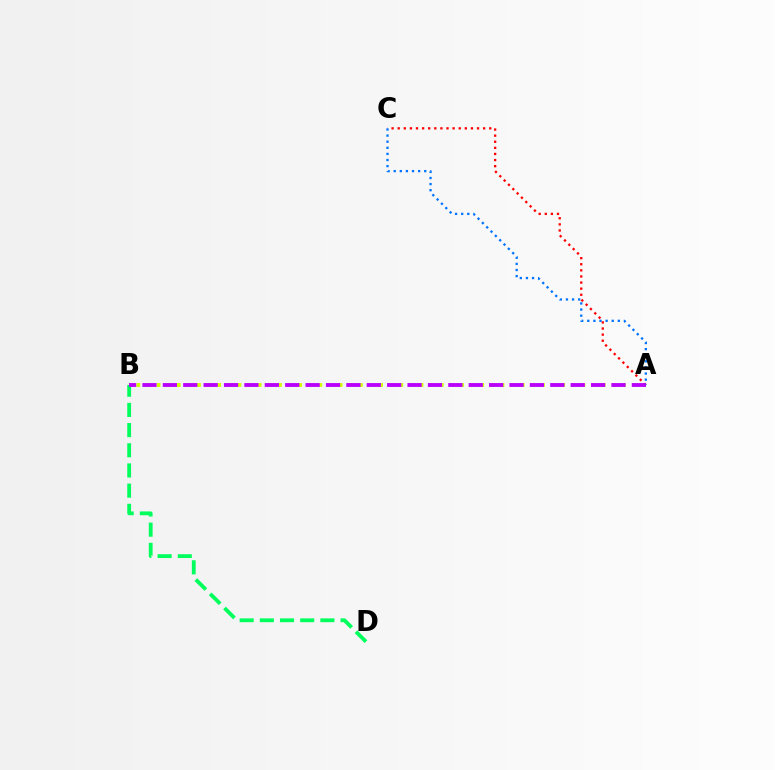{('B', 'D'): [{'color': '#00ff5c', 'line_style': 'dashed', 'thickness': 2.74}], ('A', 'B'): [{'color': '#d1ff00', 'line_style': 'dotted', 'thickness': 2.75}, {'color': '#b900ff', 'line_style': 'dashed', 'thickness': 2.77}], ('A', 'C'): [{'color': '#ff0000', 'line_style': 'dotted', 'thickness': 1.66}, {'color': '#0074ff', 'line_style': 'dotted', 'thickness': 1.66}]}